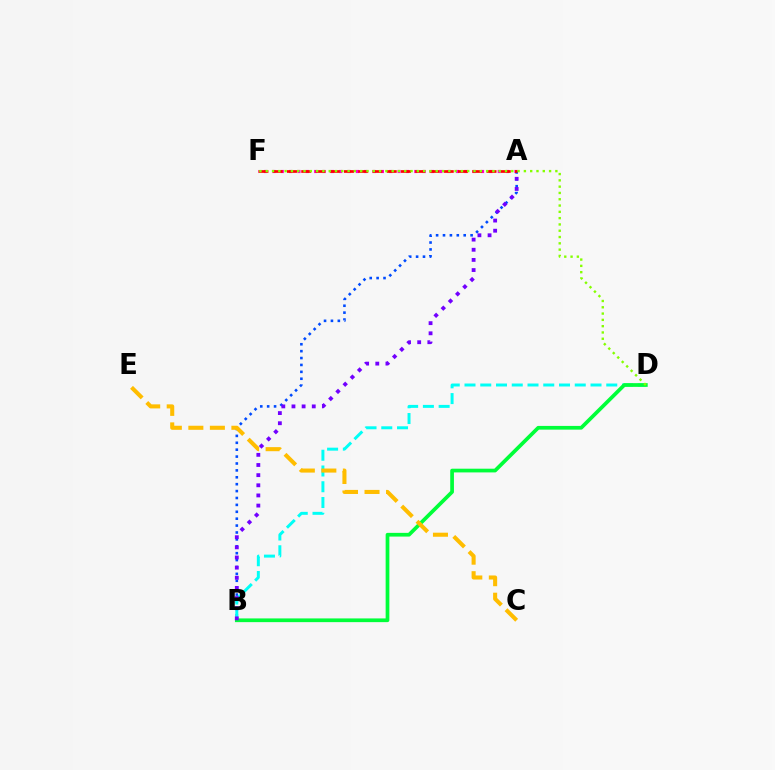{('A', 'F'): [{'color': '#ff00cf', 'line_style': 'dotted', 'thickness': 2.27}, {'color': '#ff0000', 'line_style': 'dashed', 'thickness': 1.94}], ('A', 'B'): [{'color': '#004bff', 'line_style': 'dotted', 'thickness': 1.87}, {'color': '#7200ff', 'line_style': 'dotted', 'thickness': 2.76}], ('B', 'D'): [{'color': '#00fff6', 'line_style': 'dashed', 'thickness': 2.14}, {'color': '#00ff39', 'line_style': 'solid', 'thickness': 2.68}], ('C', 'E'): [{'color': '#ffbd00', 'line_style': 'dashed', 'thickness': 2.92}], ('D', 'F'): [{'color': '#84ff00', 'line_style': 'dotted', 'thickness': 1.71}]}